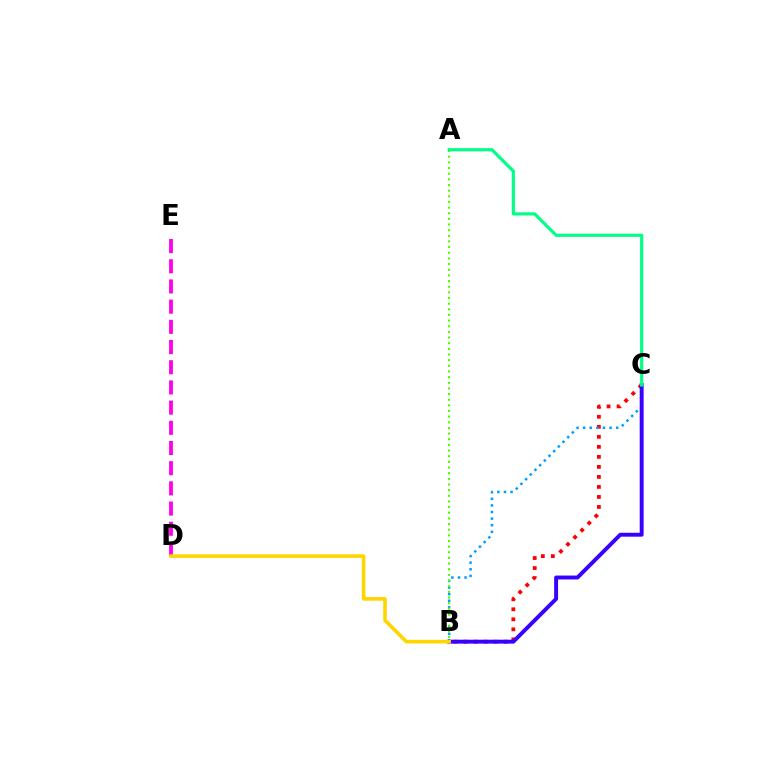{('B', 'C'): [{'color': '#ff0000', 'line_style': 'dotted', 'thickness': 2.72}, {'color': '#009eff', 'line_style': 'dotted', 'thickness': 1.8}, {'color': '#3700ff', 'line_style': 'solid', 'thickness': 2.82}], ('D', 'E'): [{'color': '#ff00ed', 'line_style': 'dashed', 'thickness': 2.74}], ('A', 'B'): [{'color': '#4fff00', 'line_style': 'dotted', 'thickness': 1.54}], ('A', 'C'): [{'color': '#00ff86', 'line_style': 'solid', 'thickness': 2.28}], ('B', 'D'): [{'color': '#ffd500', 'line_style': 'solid', 'thickness': 2.6}]}